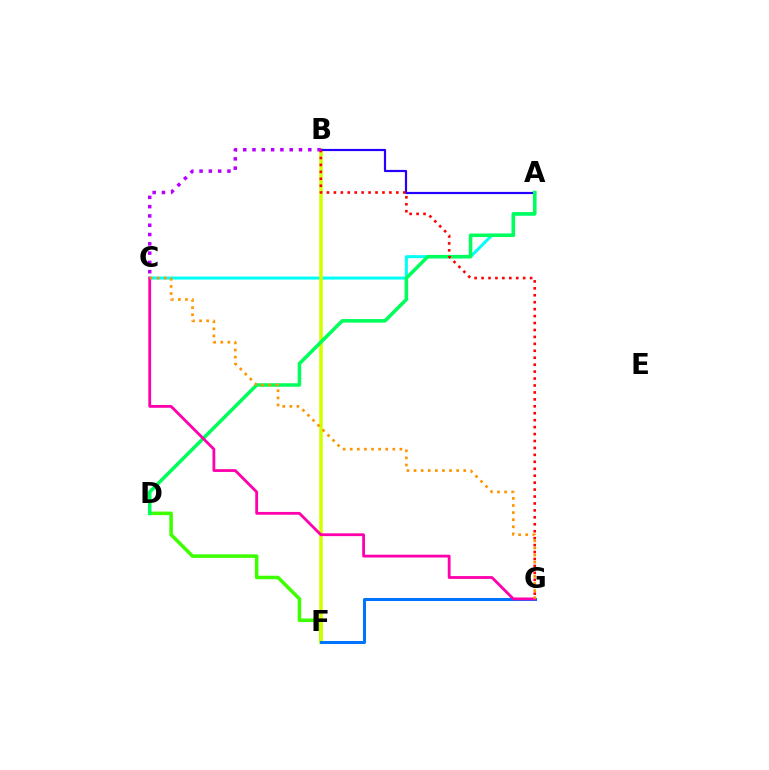{('A', 'C'): [{'color': '#00fff6', 'line_style': 'solid', 'thickness': 2.16}], ('D', 'F'): [{'color': '#3dff00', 'line_style': 'solid', 'thickness': 2.55}], ('B', 'F'): [{'color': '#d1ff00', 'line_style': 'solid', 'thickness': 2.56}], ('A', 'B'): [{'color': '#2500ff', 'line_style': 'solid', 'thickness': 1.58}], ('A', 'D'): [{'color': '#00ff5c', 'line_style': 'solid', 'thickness': 2.54}], ('F', 'G'): [{'color': '#0074ff', 'line_style': 'solid', 'thickness': 2.18}], ('B', 'G'): [{'color': '#ff0000', 'line_style': 'dotted', 'thickness': 1.89}], ('C', 'G'): [{'color': '#ff00ac', 'line_style': 'solid', 'thickness': 2.02}, {'color': '#ff9400', 'line_style': 'dotted', 'thickness': 1.93}], ('B', 'C'): [{'color': '#b900ff', 'line_style': 'dotted', 'thickness': 2.53}]}